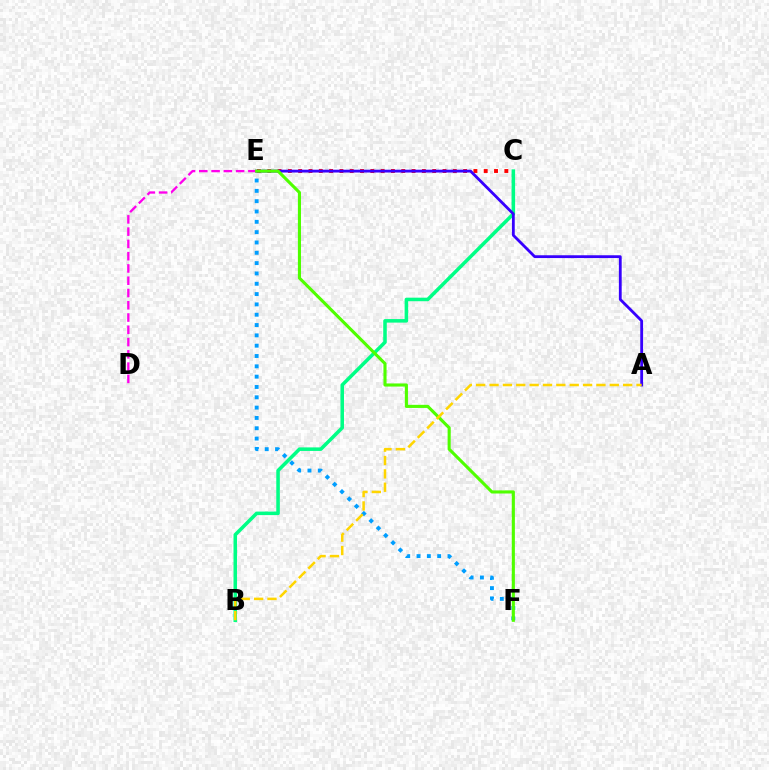{('E', 'F'): [{'color': '#009eff', 'line_style': 'dotted', 'thickness': 2.8}, {'color': '#4fff00', 'line_style': 'solid', 'thickness': 2.24}], ('C', 'E'): [{'color': '#ff0000', 'line_style': 'dotted', 'thickness': 2.8}], ('B', 'C'): [{'color': '#00ff86', 'line_style': 'solid', 'thickness': 2.55}], ('A', 'E'): [{'color': '#3700ff', 'line_style': 'solid', 'thickness': 2.03}], ('D', 'E'): [{'color': '#ff00ed', 'line_style': 'dashed', 'thickness': 1.67}], ('A', 'B'): [{'color': '#ffd500', 'line_style': 'dashed', 'thickness': 1.82}]}